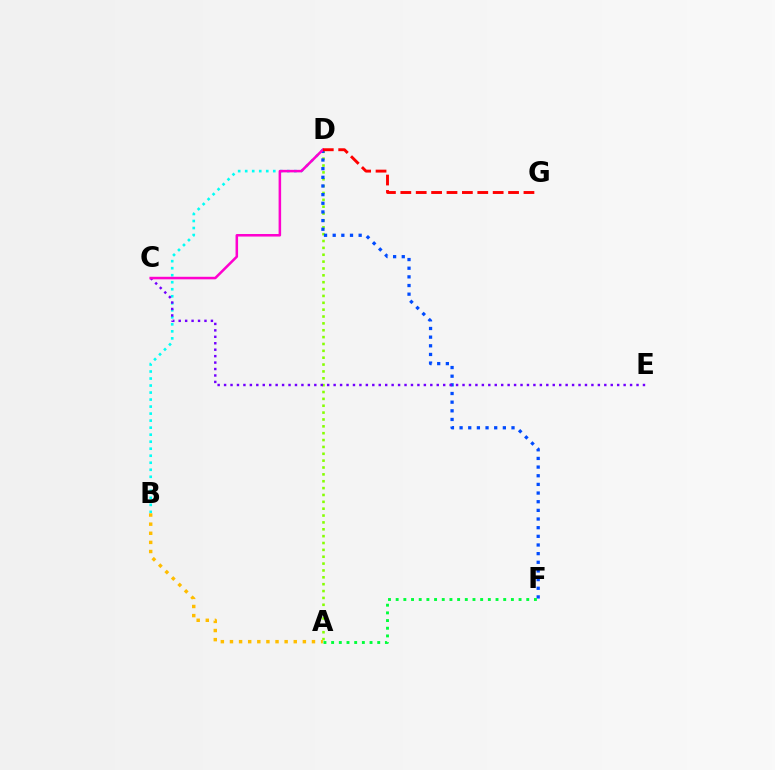{('A', 'D'): [{'color': '#84ff00', 'line_style': 'dotted', 'thickness': 1.86}], ('B', 'D'): [{'color': '#00fff6', 'line_style': 'dotted', 'thickness': 1.91}], ('D', 'F'): [{'color': '#004bff', 'line_style': 'dotted', 'thickness': 2.35}], ('A', 'F'): [{'color': '#00ff39', 'line_style': 'dotted', 'thickness': 2.09}], ('C', 'E'): [{'color': '#7200ff', 'line_style': 'dotted', 'thickness': 1.75}], ('C', 'D'): [{'color': '#ff00cf', 'line_style': 'solid', 'thickness': 1.83}], ('A', 'B'): [{'color': '#ffbd00', 'line_style': 'dotted', 'thickness': 2.48}], ('D', 'G'): [{'color': '#ff0000', 'line_style': 'dashed', 'thickness': 2.09}]}